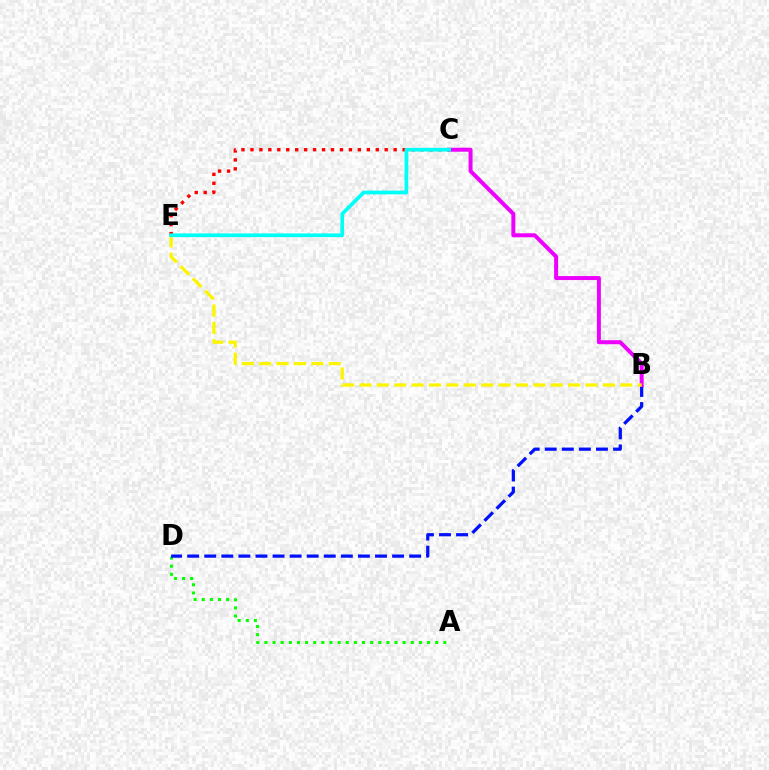{('C', 'E'): [{'color': '#ff0000', 'line_style': 'dotted', 'thickness': 2.43}, {'color': '#00fff6', 'line_style': 'solid', 'thickness': 2.67}], ('A', 'D'): [{'color': '#08ff00', 'line_style': 'dotted', 'thickness': 2.21}], ('B', 'D'): [{'color': '#0010ff', 'line_style': 'dashed', 'thickness': 2.32}], ('B', 'C'): [{'color': '#ee00ff', 'line_style': 'solid', 'thickness': 2.87}], ('B', 'E'): [{'color': '#fcf500', 'line_style': 'dashed', 'thickness': 2.36}]}